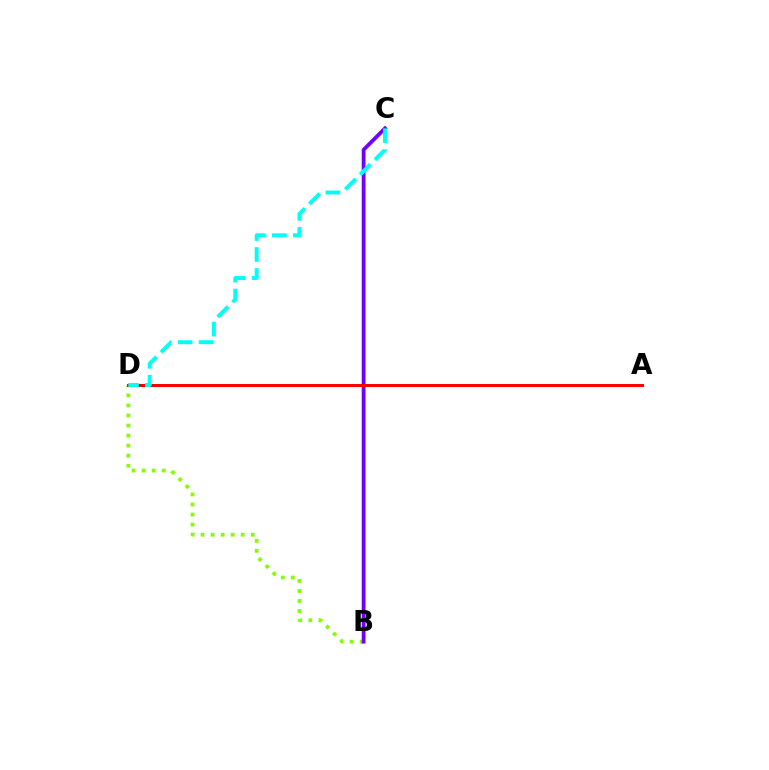{('B', 'D'): [{'color': '#84ff00', 'line_style': 'dotted', 'thickness': 2.73}], ('B', 'C'): [{'color': '#7200ff', 'line_style': 'solid', 'thickness': 2.73}], ('A', 'D'): [{'color': '#ff0000', 'line_style': 'solid', 'thickness': 2.15}], ('C', 'D'): [{'color': '#00fff6', 'line_style': 'dashed', 'thickness': 2.85}]}